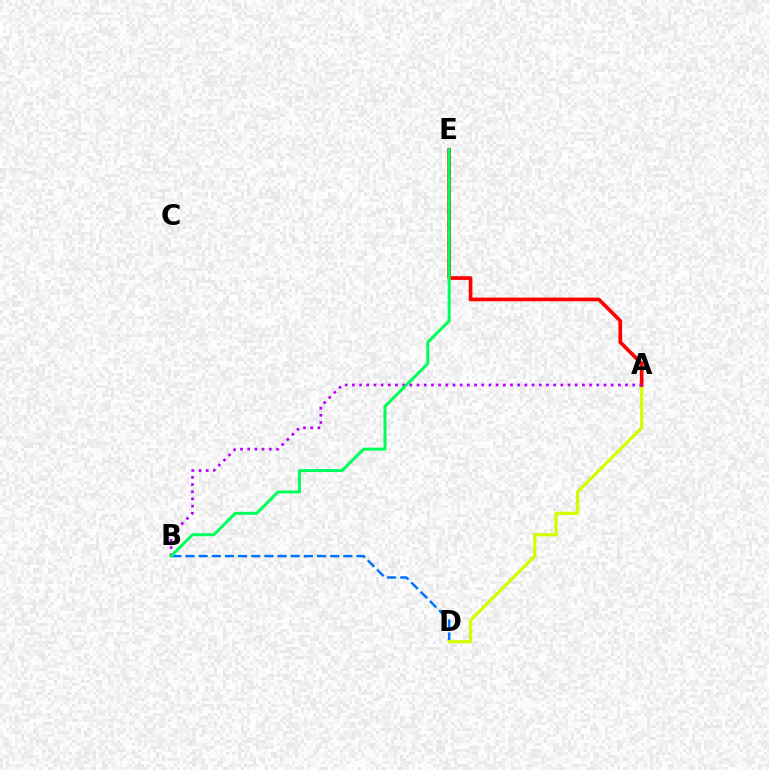{('B', 'D'): [{'color': '#0074ff', 'line_style': 'dashed', 'thickness': 1.79}], ('A', 'D'): [{'color': '#d1ff00', 'line_style': 'solid', 'thickness': 2.32}], ('A', 'E'): [{'color': '#ff0000', 'line_style': 'solid', 'thickness': 2.64}], ('A', 'B'): [{'color': '#b900ff', 'line_style': 'dotted', 'thickness': 1.95}], ('B', 'E'): [{'color': '#00ff5c', 'line_style': 'solid', 'thickness': 2.16}]}